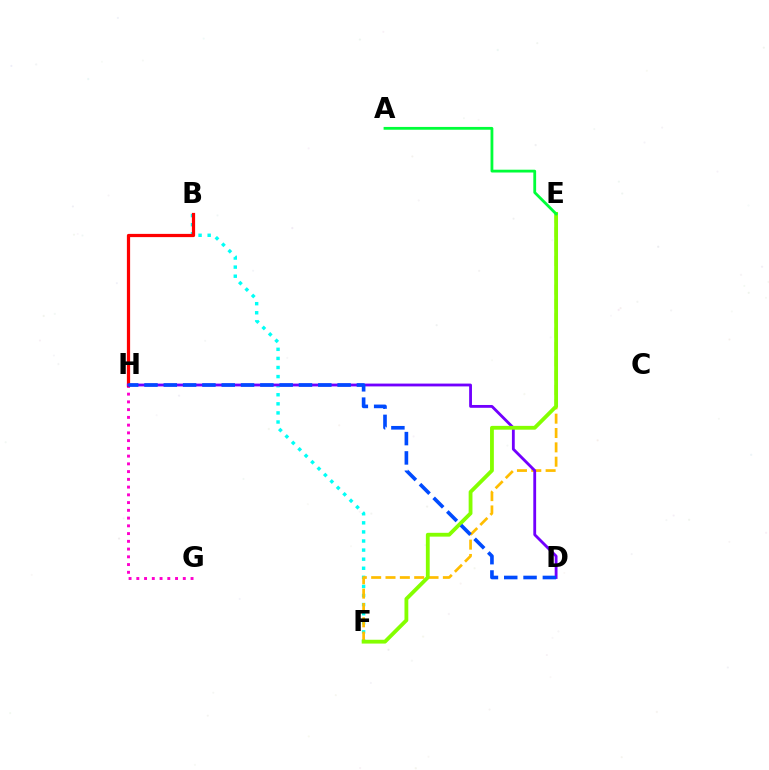{('G', 'H'): [{'color': '#ff00cf', 'line_style': 'dotted', 'thickness': 2.1}], ('B', 'F'): [{'color': '#00fff6', 'line_style': 'dotted', 'thickness': 2.47}], ('E', 'F'): [{'color': '#ffbd00', 'line_style': 'dashed', 'thickness': 1.95}, {'color': '#84ff00', 'line_style': 'solid', 'thickness': 2.75}], ('B', 'H'): [{'color': '#ff0000', 'line_style': 'solid', 'thickness': 2.32}], ('D', 'H'): [{'color': '#7200ff', 'line_style': 'solid', 'thickness': 2.03}, {'color': '#004bff', 'line_style': 'dashed', 'thickness': 2.62}], ('A', 'E'): [{'color': '#00ff39', 'line_style': 'solid', 'thickness': 2.02}]}